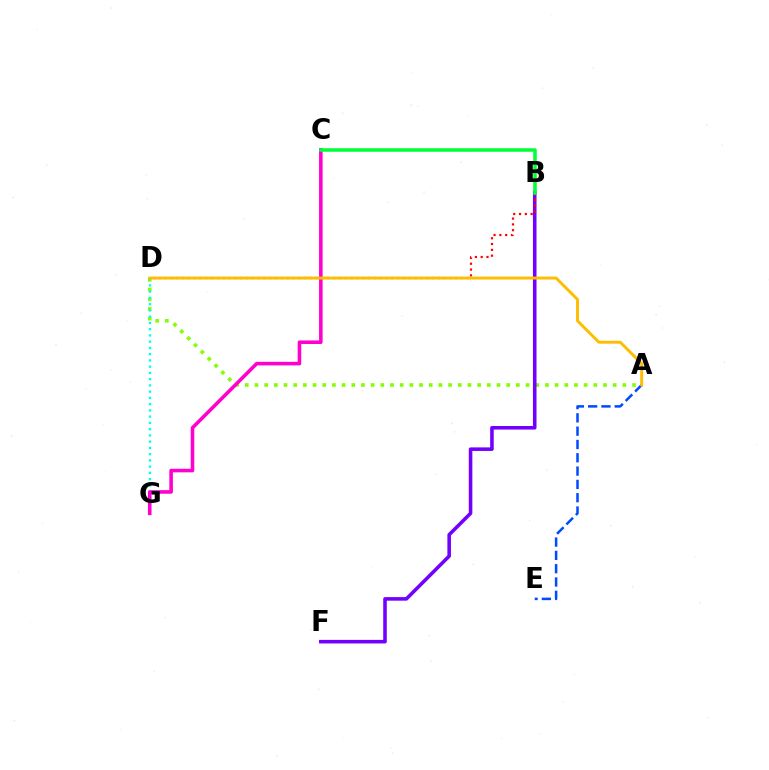{('A', 'D'): [{'color': '#84ff00', 'line_style': 'dotted', 'thickness': 2.63}, {'color': '#ffbd00', 'line_style': 'solid', 'thickness': 2.11}], ('A', 'E'): [{'color': '#004bff', 'line_style': 'dashed', 'thickness': 1.81}], ('D', 'G'): [{'color': '#00fff6', 'line_style': 'dotted', 'thickness': 1.7}], ('B', 'F'): [{'color': '#7200ff', 'line_style': 'solid', 'thickness': 2.57}], ('B', 'D'): [{'color': '#ff0000', 'line_style': 'dotted', 'thickness': 1.58}], ('C', 'G'): [{'color': '#ff00cf', 'line_style': 'solid', 'thickness': 2.57}], ('B', 'C'): [{'color': '#00ff39', 'line_style': 'solid', 'thickness': 2.55}]}